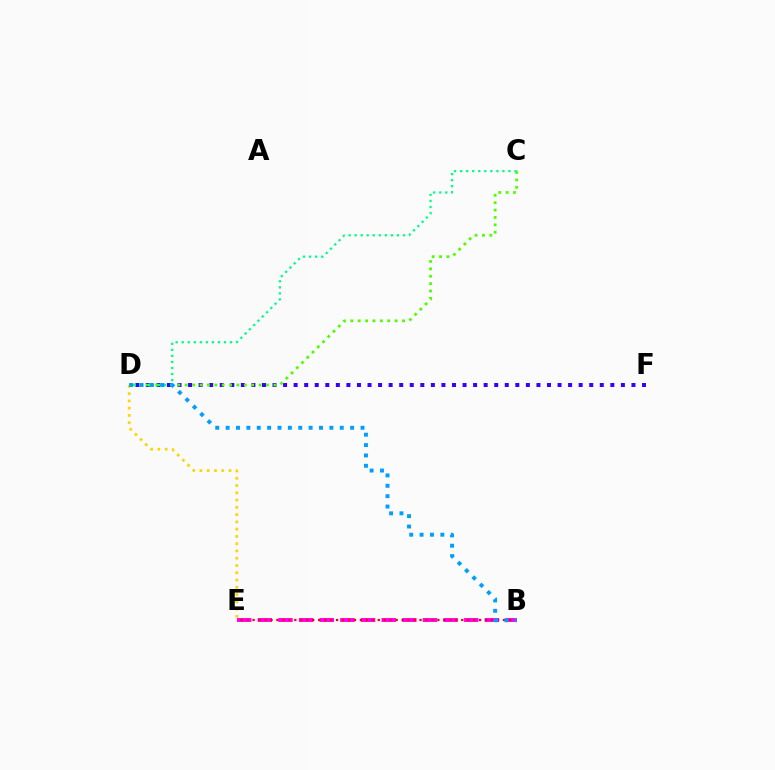{('B', 'E'): [{'color': '#ff00ed', 'line_style': 'dashed', 'thickness': 2.8}, {'color': '#ff0000', 'line_style': 'dotted', 'thickness': 1.62}], ('D', 'F'): [{'color': '#3700ff', 'line_style': 'dotted', 'thickness': 2.87}], ('C', 'D'): [{'color': '#4fff00', 'line_style': 'dotted', 'thickness': 2.01}, {'color': '#00ff86', 'line_style': 'dotted', 'thickness': 1.64}], ('D', 'E'): [{'color': '#ffd500', 'line_style': 'dotted', 'thickness': 1.97}], ('B', 'D'): [{'color': '#009eff', 'line_style': 'dotted', 'thickness': 2.82}]}